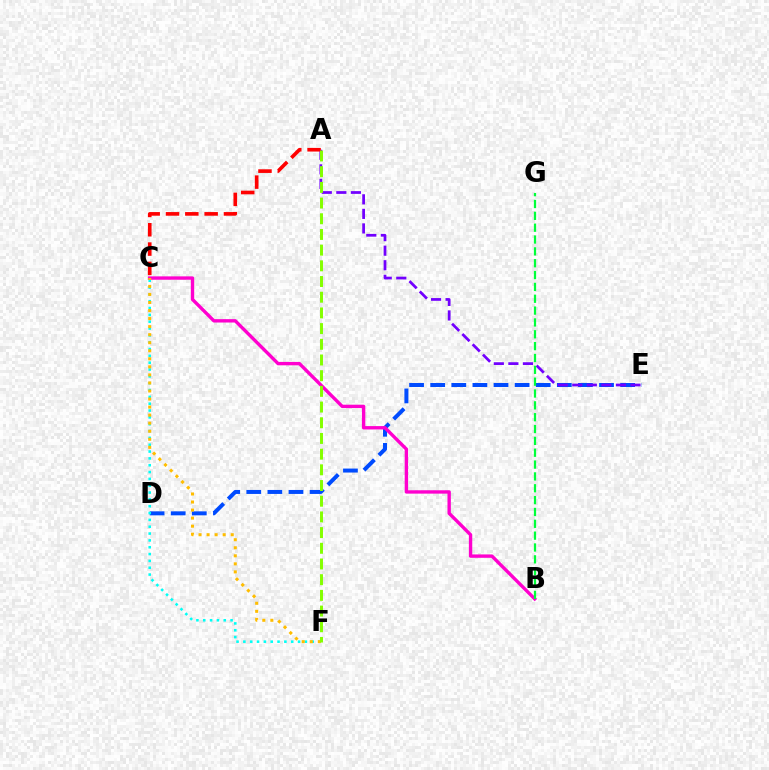{('D', 'E'): [{'color': '#004bff', 'line_style': 'dashed', 'thickness': 2.87}], ('C', 'F'): [{'color': '#00fff6', 'line_style': 'dotted', 'thickness': 1.86}, {'color': '#ffbd00', 'line_style': 'dotted', 'thickness': 2.19}], ('B', 'C'): [{'color': '#ff00cf', 'line_style': 'solid', 'thickness': 2.43}], ('A', 'E'): [{'color': '#7200ff', 'line_style': 'dashed', 'thickness': 1.98}], ('A', 'C'): [{'color': '#ff0000', 'line_style': 'dashed', 'thickness': 2.62}], ('B', 'G'): [{'color': '#00ff39', 'line_style': 'dashed', 'thickness': 1.61}], ('A', 'F'): [{'color': '#84ff00', 'line_style': 'dashed', 'thickness': 2.13}]}